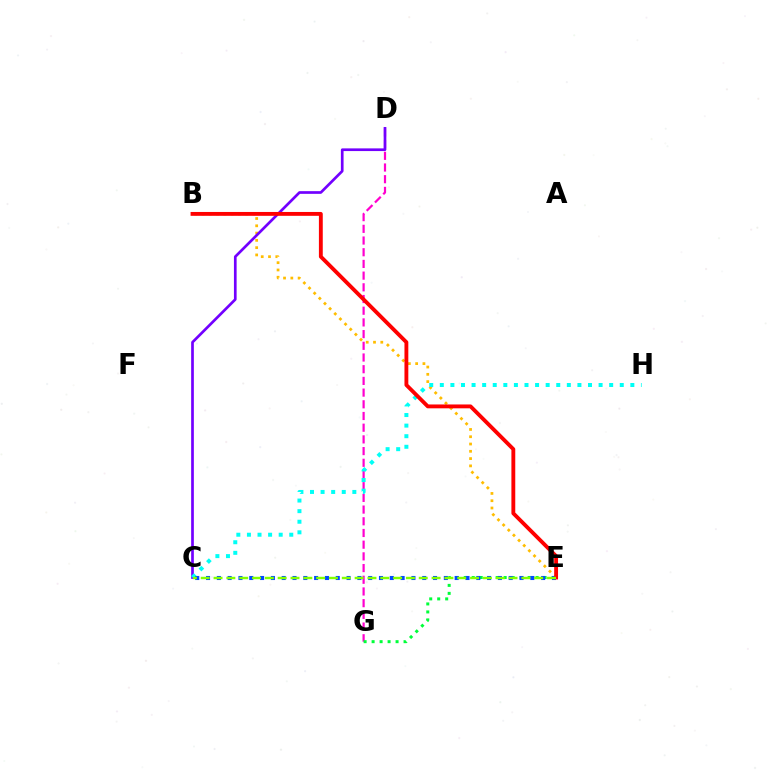{('D', 'G'): [{'color': '#ff00cf', 'line_style': 'dashed', 'thickness': 1.59}], ('E', 'G'): [{'color': '#00ff39', 'line_style': 'dotted', 'thickness': 2.17}], ('B', 'E'): [{'color': '#ffbd00', 'line_style': 'dotted', 'thickness': 1.98}, {'color': '#ff0000', 'line_style': 'solid', 'thickness': 2.78}], ('C', 'D'): [{'color': '#7200ff', 'line_style': 'solid', 'thickness': 1.93}], ('C', 'H'): [{'color': '#00fff6', 'line_style': 'dotted', 'thickness': 2.88}], ('C', 'E'): [{'color': '#004bff', 'line_style': 'dotted', 'thickness': 2.94}, {'color': '#84ff00', 'line_style': 'dashed', 'thickness': 1.74}]}